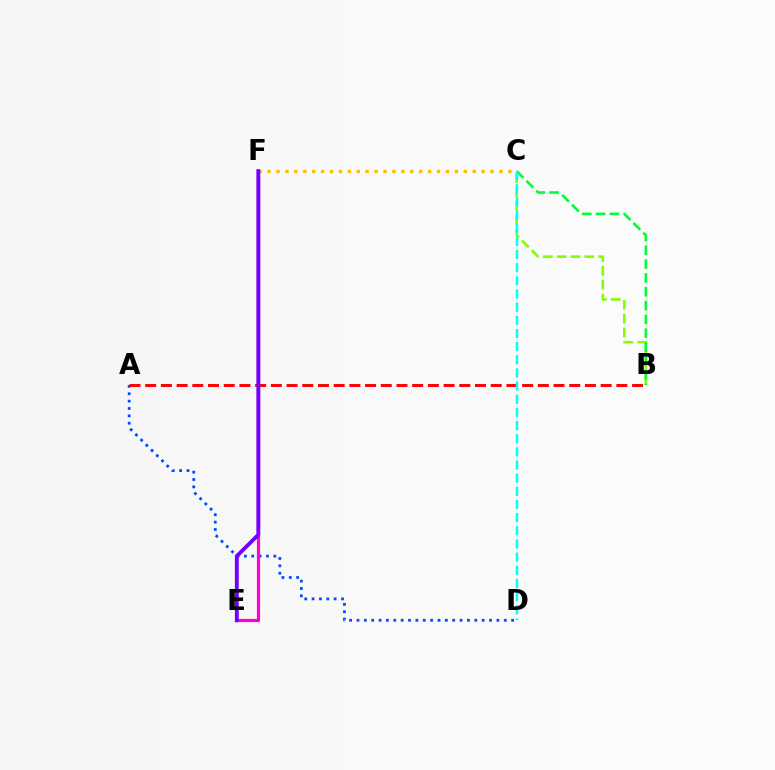{('A', 'D'): [{'color': '#004bff', 'line_style': 'dotted', 'thickness': 2.0}], ('B', 'C'): [{'color': '#84ff00', 'line_style': 'dashed', 'thickness': 1.88}, {'color': '#00ff39', 'line_style': 'dashed', 'thickness': 1.88}], ('E', 'F'): [{'color': '#ff00cf', 'line_style': 'solid', 'thickness': 2.3}, {'color': '#7200ff', 'line_style': 'solid', 'thickness': 2.77}], ('A', 'B'): [{'color': '#ff0000', 'line_style': 'dashed', 'thickness': 2.13}], ('C', 'F'): [{'color': '#ffbd00', 'line_style': 'dotted', 'thickness': 2.42}], ('C', 'D'): [{'color': '#00fff6', 'line_style': 'dashed', 'thickness': 1.79}]}